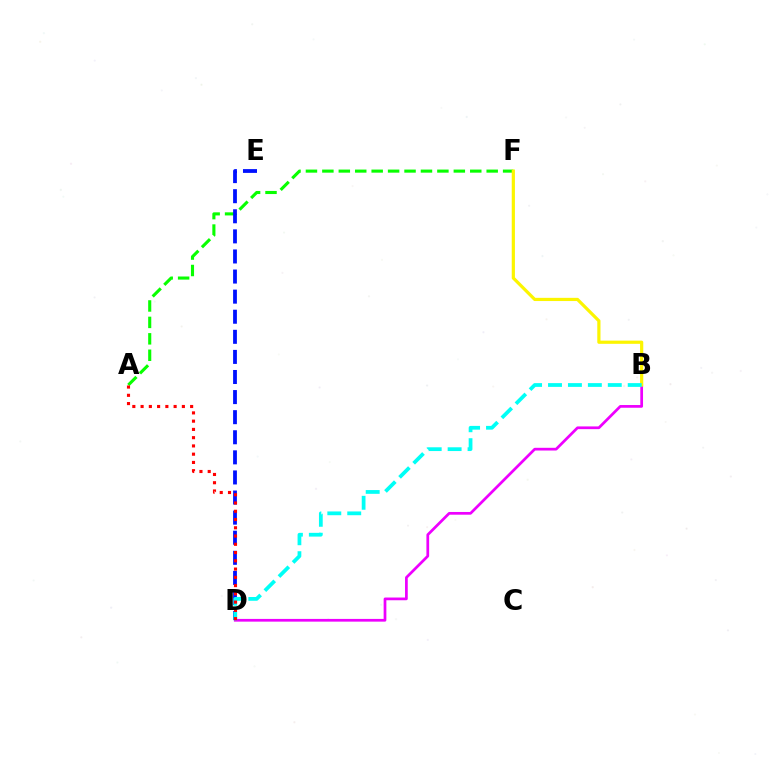{('B', 'D'): [{'color': '#ee00ff', 'line_style': 'solid', 'thickness': 1.96}, {'color': '#00fff6', 'line_style': 'dashed', 'thickness': 2.71}], ('A', 'F'): [{'color': '#08ff00', 'line_style': 'dashed', 'thickness': 2.23}], ('B', 'F'): [{'color': '#fcf500', 'line_style': 'solid', 'thickness': 2.3}], ('D', 'E'): [{'color': '#0010ff', 'line_style': 'dashed', 'thickness': 2.73}], ('A', 'D'): [{'color': '#ff0000', 'line_style': 'dotted', 'thickness': 2.24}]}